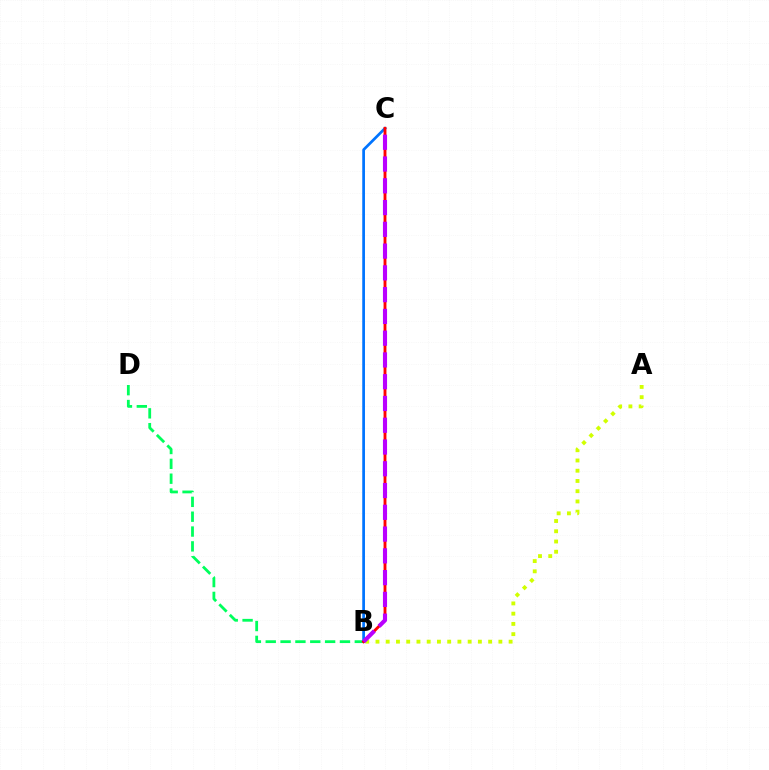{('B', 'D'): [{'color': '#00ff5c', 'line_style': 'dashed', 'thickness': 2.02}], ('A', 'B'): [{'color': '#d1ff00', 'line_style': 'dotted', 'thickness': 2.78}], ('B', 'C'): [{'color': '#0074ff', 'line_style': 'solid', 'thickness': 1.96}, {'color': '#ff0000', 'line_style': 'solid', 'thickness': 2.06}, {'color': '#b900ff', 'line_style': 'dashed', 'thickness': 2.96}]}